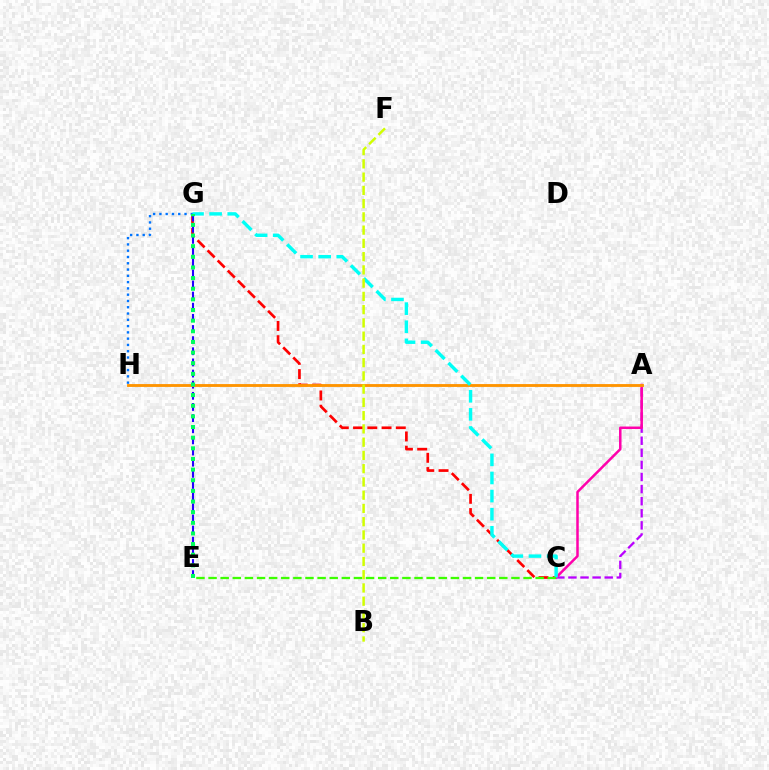{('A', 'C'): [{'color': '#b900ff', 'line_style': 'dashed', 'thickness': 1.64}, {'color': '#ff00ac', 'line_style': 'solid', 'thickness': 1.8}], ('C', 'G'): [{'color': '#ff0000', 'line_style': 'dashed', 'thickness': 1.94}, {'color': '#00fff6', 'line_style': 'dashed', 'thickness': 2.46}], ('E', 'G'): [{'color': '#2500ff', 'line_style': 'dashed', 'thickness': 1.51}, {'color': '#00ff5c', 'line_style': 'dotted', 'thickness': 2.89}], ('G', 'H'): [{'color': '#0074ff', 'line_style': 'dotted', 'thickness': 1.71}], ('A', 'H'): [{'color': '#ff9400', 'line_style': 'solid', 'thickness': 2.05}], ('C', 'E'): [{'color': '#3dff00', 'line_style': 'dashed', 'thickness': 1.65}], ('B', 'F'): [{'color': '#d1ff00', 'line_style': 'dashed', 'thickness': 1.8}]}